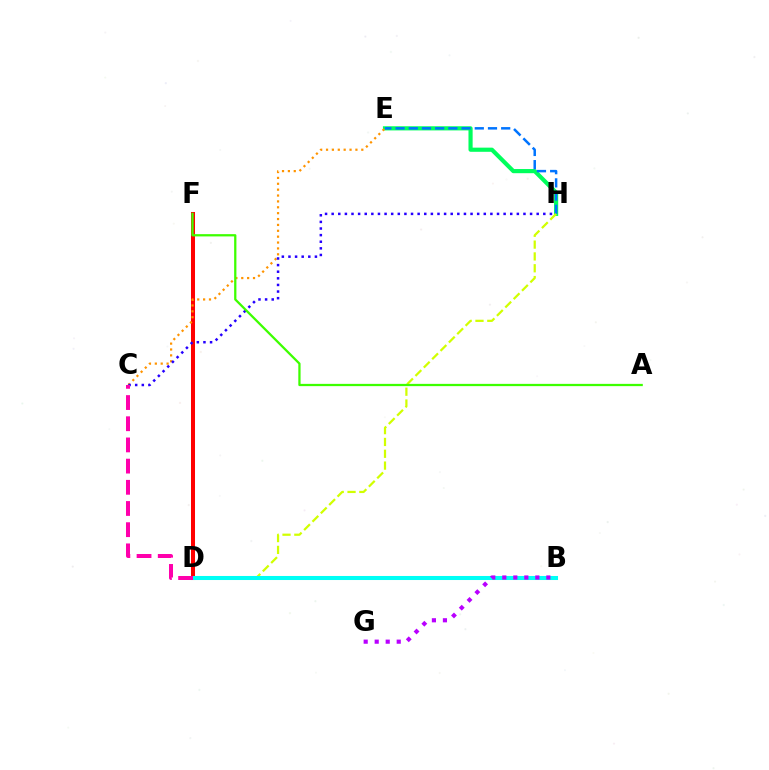{('E', 'H'): [{'color': '#00ff5c', 'line_style': 'solid', 'thickness': 2.99}, {'color': '#0074ff', 'line_style': 'dashed', 'thickness': 1.79}], ('D', 'F'): [{'color': '#ff0000', 'line_style': 'solid', 'thickness': 2.9}], ('D', 'H'): [{'color': '#d1ff00', 'line_style': 'dashed', 'thickness': 1.61}], ('B', 'D'): [{'color': '#00fff6', 'line_style': 'solid', 'thickness': 2.91}], ('C', 'E'): [{'color': '#ff9400', 'line_style': 'dotted', 'thickness': 1.6}], ('B', 'G'): [{'color': '#b900ff', 'line_style': 'dotted', 'thickness': 2.99}], ('C', 'H'): [{'color': '#2500ff', 'line_style': 'dotted', 'thickness': 1.8}], ('A', 'F'): [{'color': '#3dff00', 'line_style': 'solid', 'thickness': 1.63}], ('C', 'D'): [{'color': '#ff00ac', 'line_style': 'dashed', 'thickness': 2.88}]}